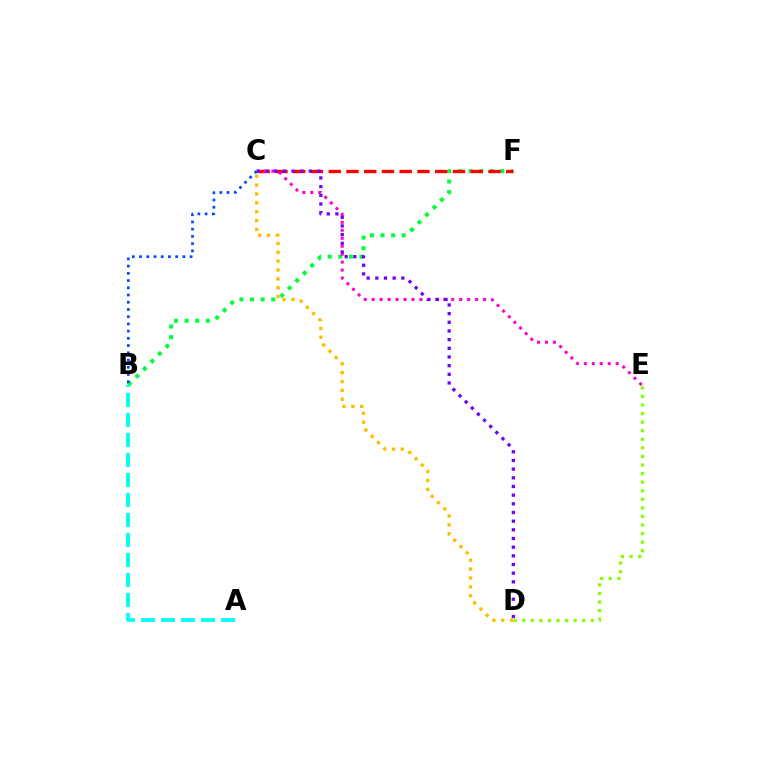{('B', 'F'): [{'color': '#00ff39', 'line_style': 'dotted', 'thickness': 2.88}], ('C', 'F'): [{'color': '#ff0000', 'line_style': 'dashed', 'thickness': 2.41}], ('C', 'E'): [{'color': '#ff00cf', 'line_style': 'dotted', 'thickness': 2.16}], ('D', 'E'): [{'color': '#84ff00', 'line_style': 'dotted', 'thickness': 2.33}], ('C', 'D'): [{'color': '#7200ff', 'line_style': 'dotted', 'thickness': 2.36}, {'color': '#ffbd00', 'line_style': 'dotted', 'thickness': 2.41}], ('B', 'C'): [{'color': '#004bff', 'line_style': 'dotted', 'thickness': 1.96}], ('A', 'B'): [{'color': '#00fff6', 'line_style': 'dashed', 'thickness': 2.72}]}